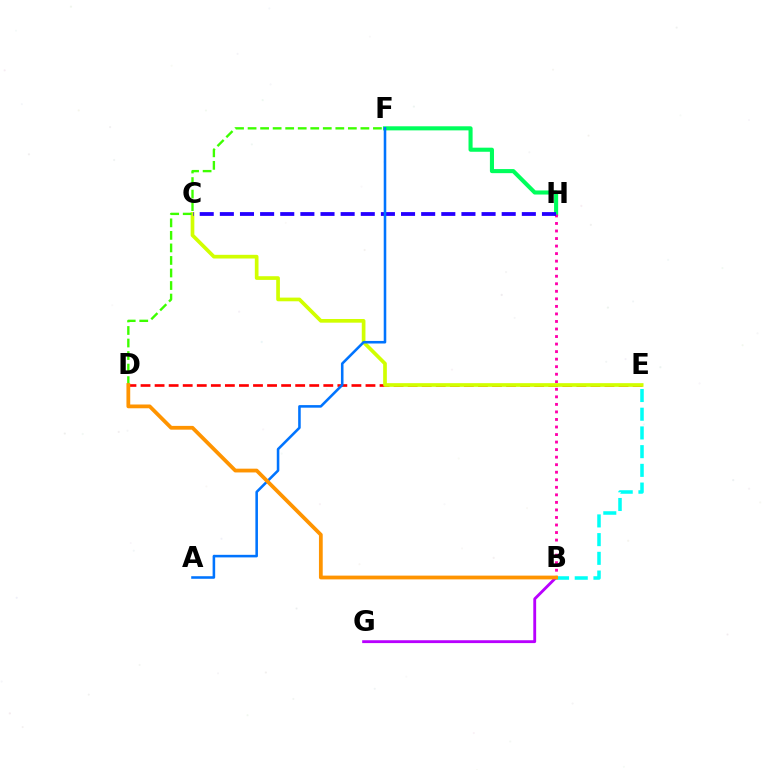{('D', 'E'): [{'color': '#ff0000', 'line_style': 'dashed', 'thickness': 1.91}], ('F', 'H'): [{'color': '#00ff5c', 'line_style': 'solid', 'thickness': 2.94}], ('B', 'H'): [{'color': '#ff00ac', 'line_style': 'dotted', 'thickness': 2.05}], ('C', 'E'): [{'color': '#d1ff00', 'line_style': 'solid', 'thickness': 2.65}], ('C', 'H'): [{'color': '#2500ff', 'line_style': 'dashed', 'thickness': 2.73}], ('D', 'F'): [{'color': '#3dff00', 'line_style': 'dashed', 'thickness': 1.7}], ('B', 'E'): [{'color': '#00fff6', 'line_style': 'dashed', 'thickness': 2.54}], ('B', 'G'): [{'color': '#b900ff', 'line_style': 'solid', 'thickness': 2.05}], ('A', 'F'): [{'color': '#0074ff', 'line_style': 'solid', 'thickness': 1.85}], ('B', 'D'): [{'color': '#ff9400', 'line_style': 'solid', 'thickness': 2.72}]}